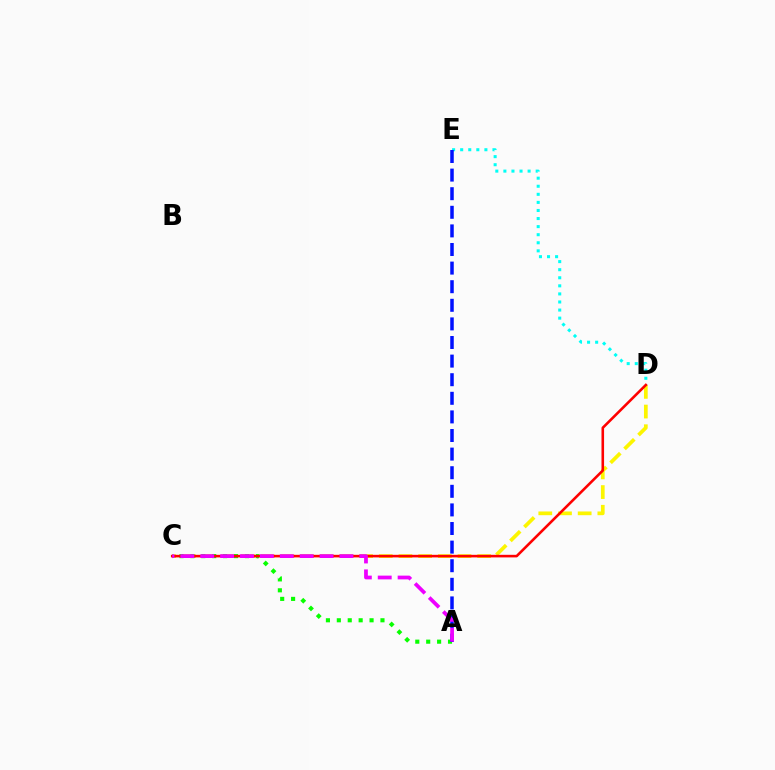{('C', 'D'): [{'color': '#fcf500', 'line_style': 'dashed', 'thickness': 2.67}, {'color': '#ff0000', 'line_style': 'solid', 'thickness': 1.86}], ('D', 'E'): [{'color': '#00fff6', 'line_style': 'dotted', 'thickness': 2.19}], ('A', 'C'): [{'color': '#08ff00', 'line_style': 'dotted', 'thickness': 2.96}, {'color': '#ee00ff', 'line_style': 'dashed', 'thickness': 2.7}], ('A', 'E'): [{'color': '#0010ff', 'line_style': 'dashed', 'thickness': 2.53}]}